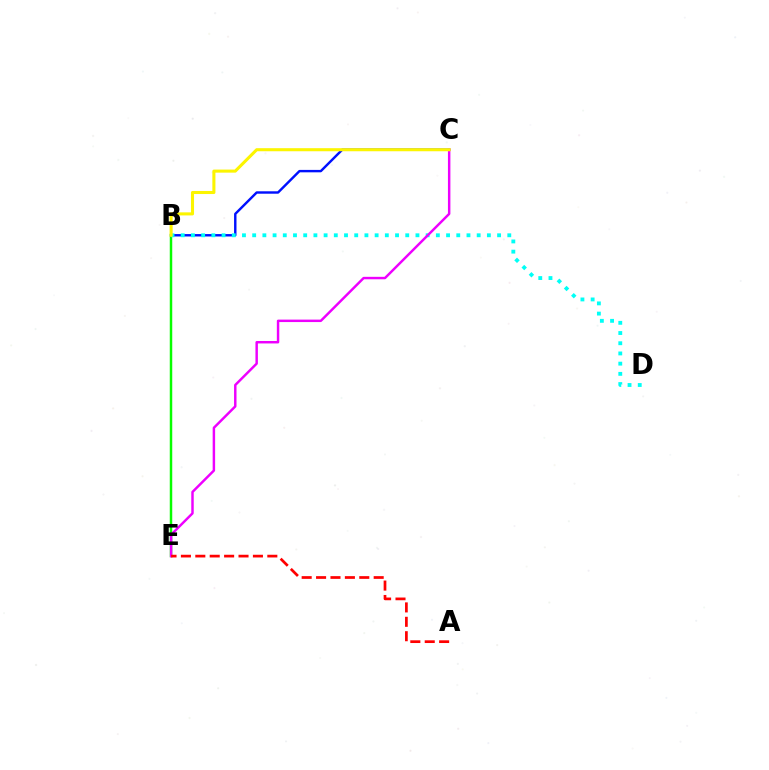{('B', 'E'): [{'color': '#08ff00', 'line_style': 'solid', 'thickness': 1.78}], ('B', 'C'): [{'color': '#0010ff', 'line_style': 'solid', 'thickness': 1.74}, {'color': '#fcf500', 'line_style': 'solid', 'thickness': 2.21}], ('B', 'D'): [{'color': '#00fff6', 'line_style': 'dotted', 'thickness': 2.77}], ('C', 'E'): [{'color': '#ee00ff', 'line_style': 'solid', 'thickness': 1.77}], ('A', 'E'): [{'color': '#ff0000', 'line_style': 'dashed', 'thickness': 1.96}]}